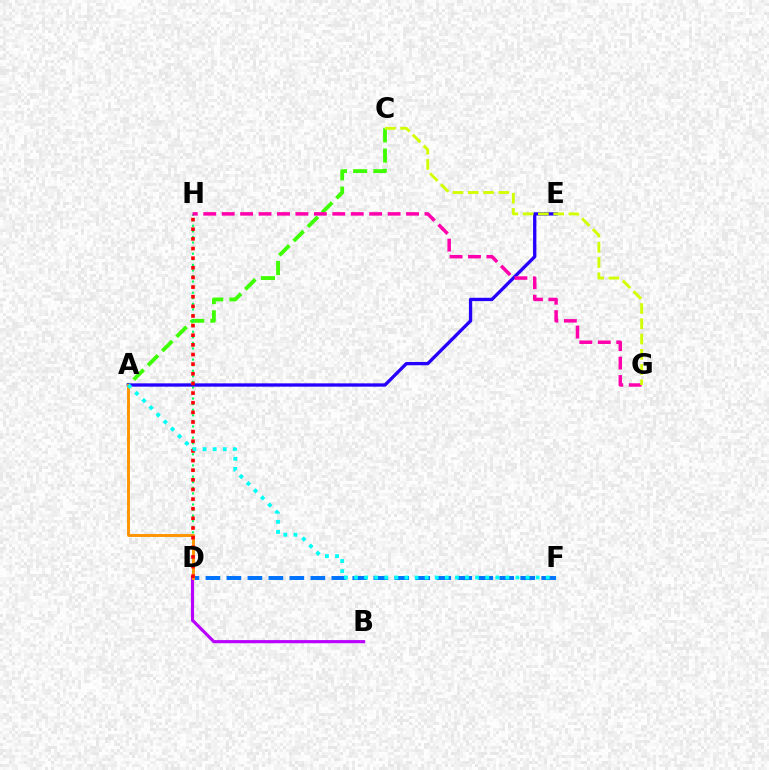{('B', 'D'): [{'color': '#b900ff', 'line_style': 'solid', 'thickness': 2.26}], ('D', 'F'): [{'color': '#0074ff', 'line_style': 'dashed', 'thickness': 2.85}], ('A', 'C'): [{'color': '#3dff00', 'line_style': 'dashed', 'thickness': 2.74}], ('D', 'H'): [{'color': '#00ff5c', 'line_style': 'dotted', 'thickness': 1.51}, {'color': '#ff0000', 'line_style': 'dotted', 'thickness': 2.62}], ('A', 'E'): [{'color': '#2500ff', 'line_style': 'solid', 'thickness': 2.38}], ('G', 'H'): [{'color': '#ff00ac', 'line_style': 'dashed', 'thickness': 2.5}], ('A', 'D'): [{'color': '#ff9400', 'line_style': 'solid', 'thickness': 2.09}], ('C', 'G'): [{'color': '#d1ff00', 'line_style': 'dashed', 'thickness': 2.07}], ('A', 'F'): [{'color': '#00fff6', 'line_style': 'dotted', 'thickness': 2.74}]}